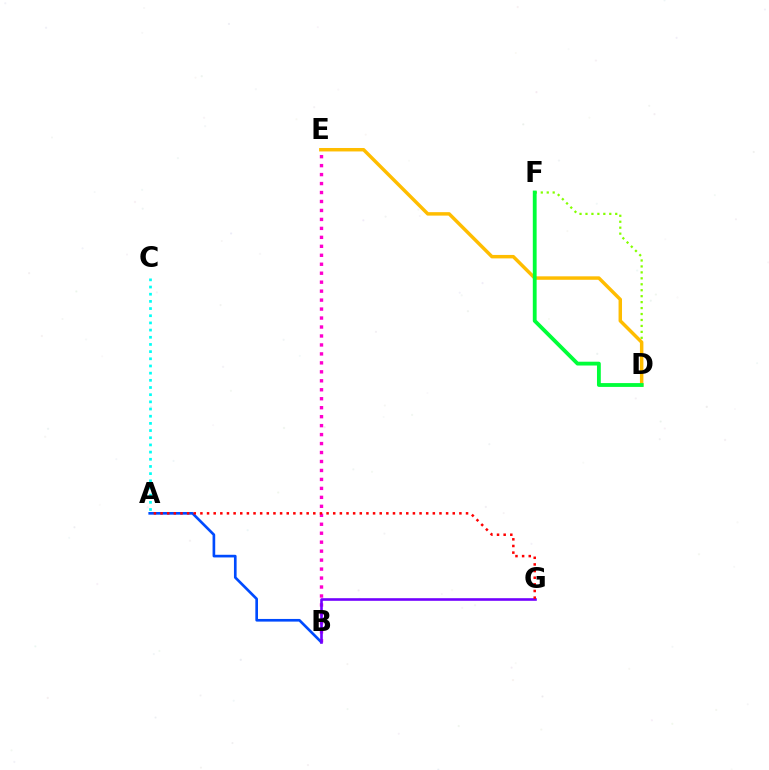{('A', 'C'): [{'color': '#00fff6', 'line_style': 'dotted', 'thickness': 1.95}], ('B', 'E'): [{'color': '#ff00cf', 'line_style': 'dotted', 'thickness': 2.44}], ('A', 'B'): [{'color': '#004bff', 'line_style': 'solid', 'thickness': 1.91}], ('B', 'G'): [{'color': '#7200ff', 'line_style': 'solid', 'thickness': 1.88}], ('D', 'F'): [{'color': '#84ff00', 'line_style': 'dotted', 'thickness': 1.62}, {'color': '#00ff39', 'line_style': 'solid', 'thickness': 2.75}], ('A', 'G'): [{'color': '#ff0000', 'line_style': 'dotted', 'thickness': 1.8}], ('D', 'E'): [{'color': '#ffbd00', 'line_style': 'solid', 'thickness': 2.49}]}